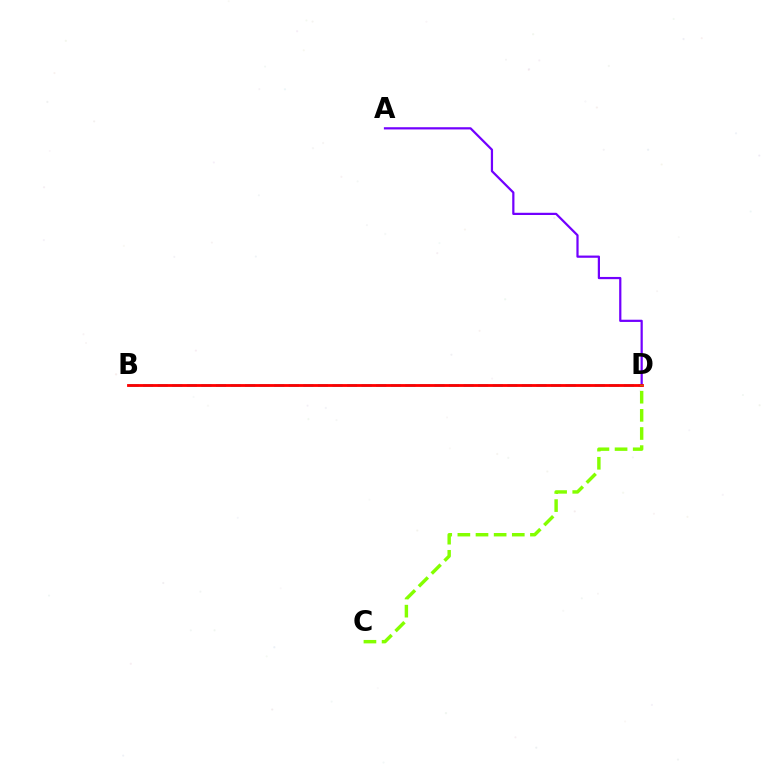{('A', 'D'): [{'color': '#7200ff', 'line_style': 'solid', 'thickness': 1.6}], ('B', 'D'): [{'color': '#00fff6', 'line_style': 'dashed', 'thickness': 1.98}, {'color': '#ff0000', 'line_style': 'solid', 'thickness': 2.03}], ('C', 'D'): [{'color': '#84ff00', 'line_style': 'dashed', 'thickness': 2.46}]}